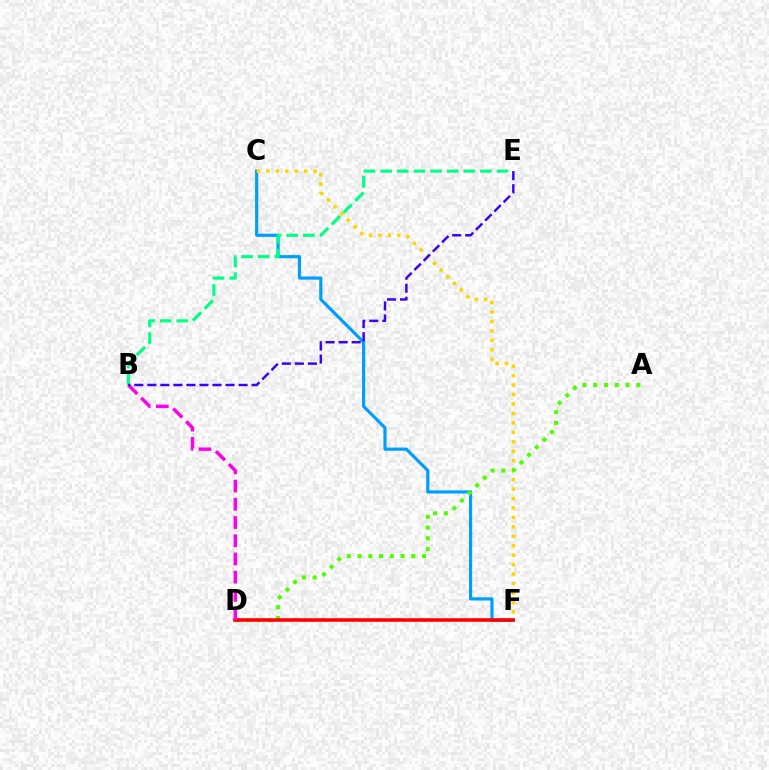{('C', 'F'): [{'color': '#009eff', 'line_style': 'solid', 'thickness': 2.29}, {'color': '#ffd500', 'line_style': 'dotted', 'thickness': 2.57}], ('A', 'D'): [{'color': '#4fff00', 'line_style': 'dotted', 'thickness': 2.92}], ('D', 'F'): [{'color': '#ff0000', 'line_style': 'solid', 'thickness': 2.57}], ('B', 'E'): [{'color': '#00ff86', 'line_style': 'dashed', 'thickness': 2.26}, {'color': '#3700ff', 'line_style': 'dashed', 'thickness': 1.77}], ('B', 'D'): [{'color': '#ff00ed', 'line_style': 'dashed', 'thickness': 2.48}]}